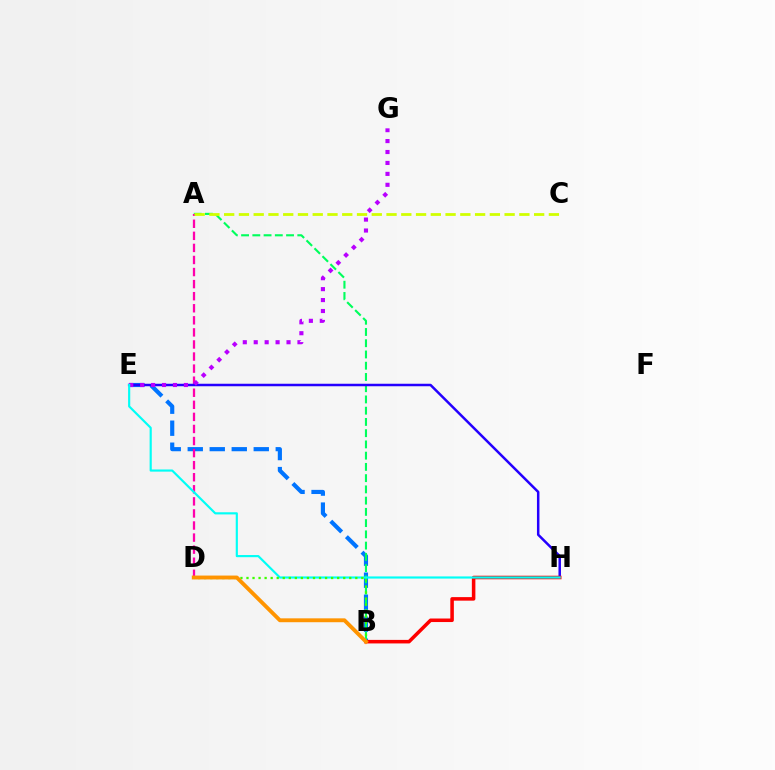{('B', 'E'): [{'color': '#0074ff', 'line_style': 'dashed', 'thickness': 2.99}], ('A', 'B'): [{'color': '#00ff5c', 'line_style': 'dashed', 'thickness': 1.53}], ('A', 'D'): [{'color': '#ff00ac', 'line_style': 'dashed', 'thickness': 1.64}], ('E', 'H'): [{'color': '#2500ff', 'line_style': 'solid', 'thickness': 1.8}, {'color': '#00fff6', 'line_style': 'solid', 'thickness': 1.55}], ('E', 'G'): [{'color': '#b900ff', 'line_style': 'dotted', 'thickness': 2.97}], ('B', 'H'): [{'color': '#ff0000', 'line_style': 'solid', 'thickness': 2.55}], ('A', 'C'): [{'color': '#d1ff00', 'line_style': 'dashed', 'thickness': 2.01}], ('B', 'D'): [{'color': '#3dff00', 'line_style': 'dotted', 'thickness': 1.64}, {'color': '#ff9400', 'line_style': 'solid', 'thickness': 2.79}]}